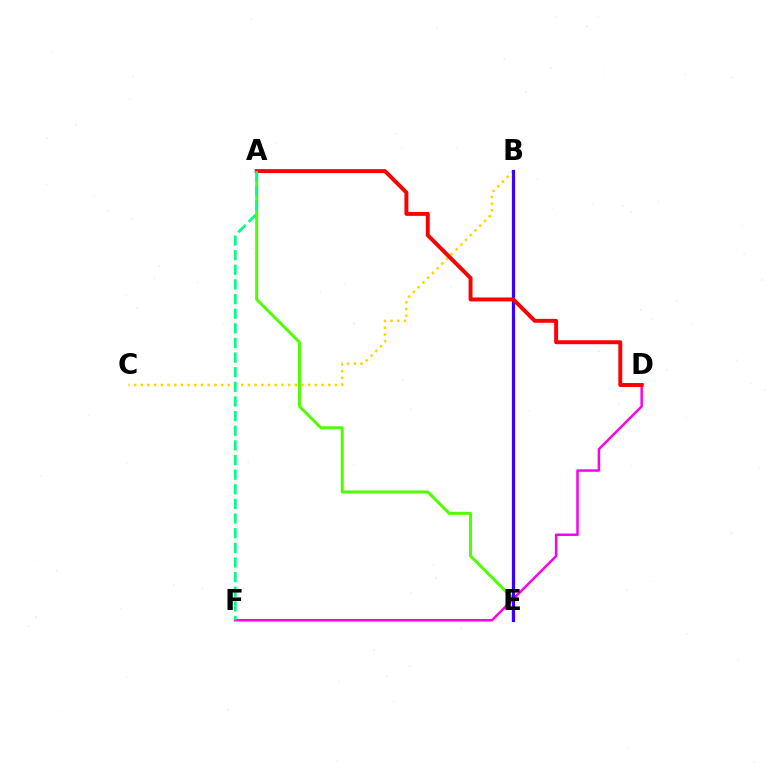{('B', 'C'): [{'color': '#ffd500', 'line_style': 'dotted', 'thickness': 1.82}], ('A', 'E'): [{'color': '#4fff00', 'line_style': 'solid', 'thickness': 2.15}], ('D', 'F'): [{'color': '#ff00ed', 'line_style': 'solid', 'thickness': 1.8}], ('B', 'E'): [{'color': '#009eff', 'line_style': 'solid', 'thickness': 2.14}, {'color': '#3700ff', 'line_style': 'solid', 'thickness': 2.31}], ('A', 'D'): [{'color': '#ff0000', 'line_style': 'solid', 'thickness': 2.83}], ('A', 'F'): [{'color': '#00ff86', 'line_style': 'dashed', 'thickness': 1.99}]}